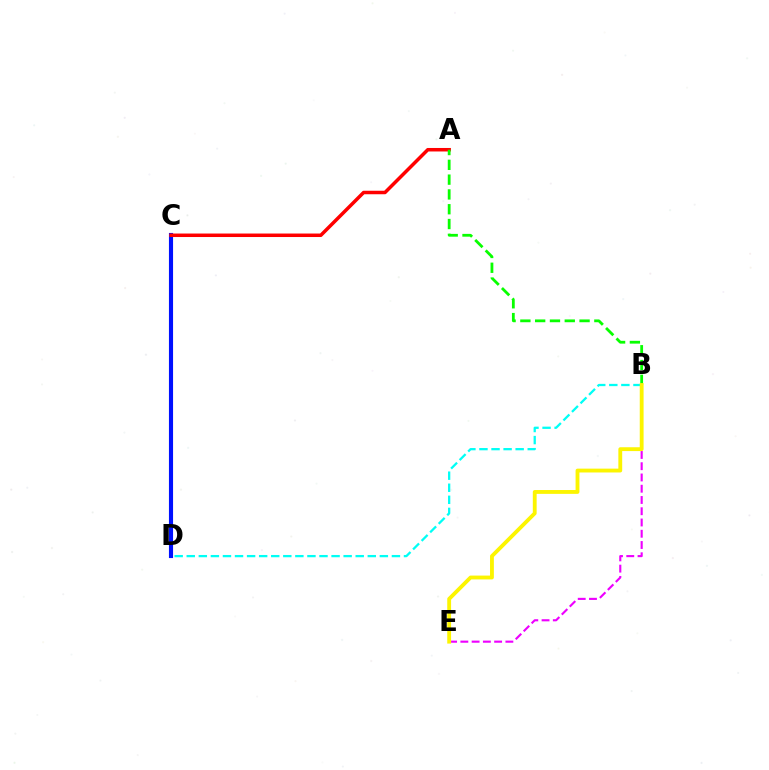{('B', 'E'): [{'color': '#ee00ff', 'line_style': 'dashed', 'thickness': 1.53}, {'color': '#fcf500', 'line_style': 'solid', 'thickness': 2.76}], ('C', 'D'): [{'color': '#0010ff', 'line_style': 'solid', 'thickness': 2.97}], ('A', 'C'): [{'color': '#ff0000', 'line_style': 'solid', 'thickness': 2.52}], ('B', 'D'): [{'color': '#00fff6', 'line_style': 'dashed', 'thickness': 1.64}], ('A', 'B'): [{'color': '#08ff00', 'line_style': 'dashed', 'thickness': 2.01}]}